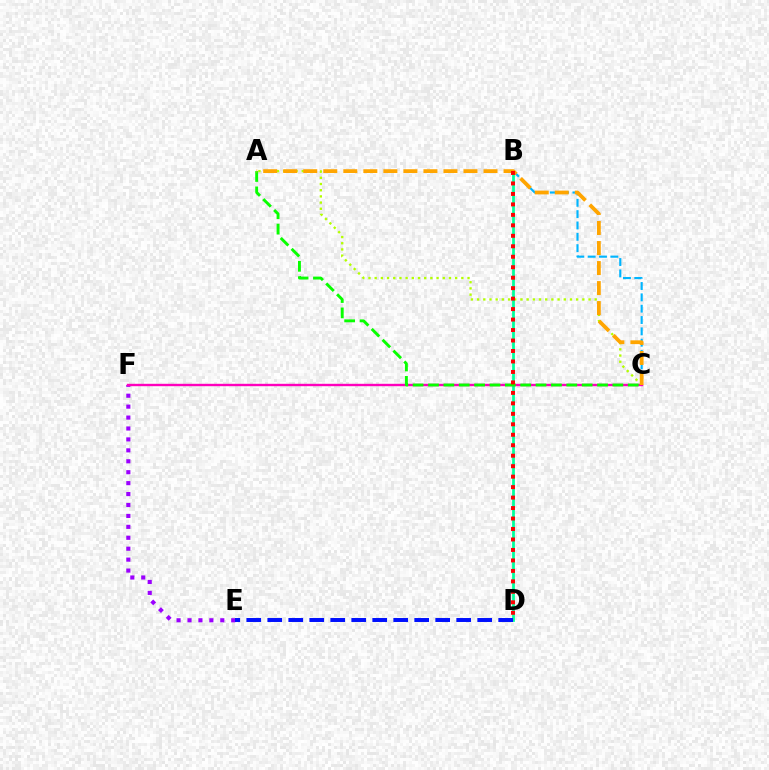{('A', 'C'): [{'color': '#b3ff00', 'line_style': 'dotted', 'thickness': 1.68}, {'color': '#08ff00', 'line_style': 'dashed', 'thickness': 2.09}, {'color': '#ffa500', 'line_style': 'dashed', 'thickness': 2.72}], ('B', 'D'): [{'color': '#00ff9d', 'line_style': 'solid', 'thickness': 1.99}, {'color': '#ff0000', 'line_style': 'dotted', 'thickness': 2.85}], ('E', 'F'): [{'color': '#9b00ff', 'line_style': 'dotted', 'thickness': 2.97}], ('B', 'C'): [{'color': '#00b5ff', 'line_style': 'dashed', 'thickness': 1.54}], ('C', 'F'): [{'color': '#ff00bd', 'line_style': 'solid', 'thickness': 1.72}], ('D', 'E'): [{'color': '#0010ff', 'line_style': 'dashed', 'thickness': 2.85}]}